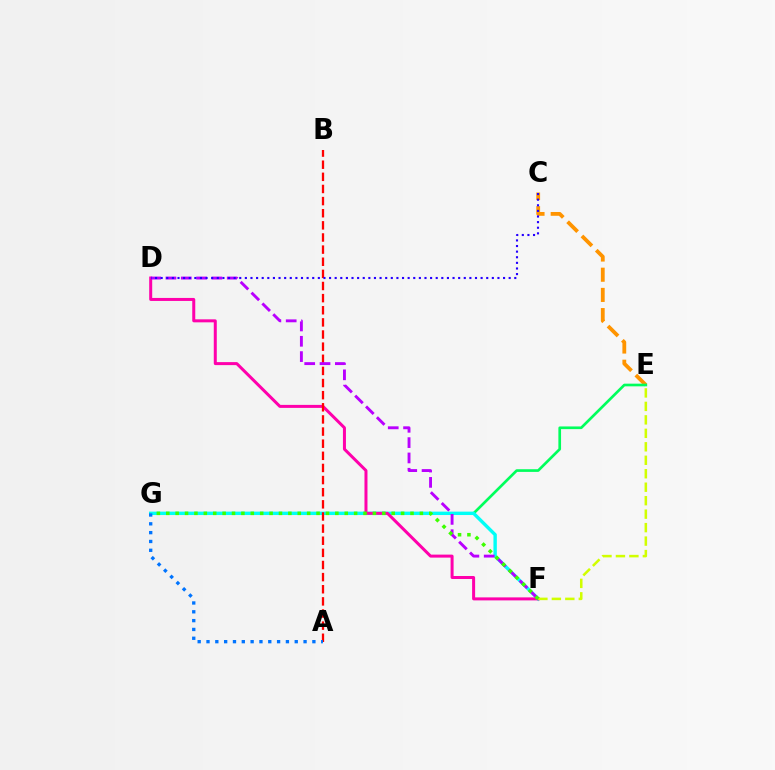{('C', 'E'): [{'color': '#ff9400', 'line_style': 'dashed', 'thickness': 2.74}], ('E', 'G'): [{'color': '#00ff5c', 'line_style': 'solid', 'thickness': 1.93}], ('F', 'G'): [{'color': '#00fff6', 'line_style': 'solid', 'thickness': 2.44}, {'color': '#3dff00', 'line_style': 'dotted', 'thickness': 2.55}], ('D', 'F'): [{'color': '#ff00ac', 'line_style': 'solid', 'thickness': 2.16}, {'color': '#b900ff', 'line_style': 'dashed', 'thickness': 2.08}], ('A', 'B'): [{'color': '#ff0000', 'line_style': 'dashed', 'thickness': 1.65}], ('E', 'F'): [{'color': '#d1ff00', 'line_style': 'dashed', 'thickness': 1.83}], ('A', 'G'): [{'color': '#0074ff', 'line_style': 'dotted', 'thickness': 2.4}], ('C', 'D'): [{'color': '#2500ff', 'line_style': 'dotted', 'thickness': 1.53}]}